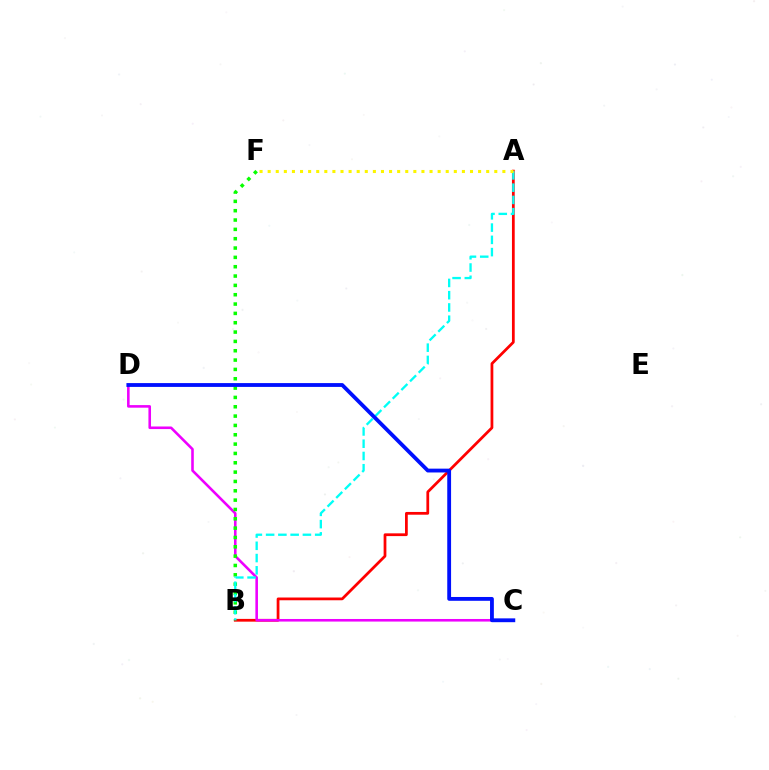{('A', 'B'): [{'color': '#ff0000', 'line_style': 'solid', 'thickness': 1.99}, {'color': '#00fff6', 'line_style': 'dashed', 'thickness': 1.67}], ('C', 'D'): [{'color': '#ee00ff', 'line_style': 'solid', 'thickness': 1.86}, {'color': '#0010ff', 'line_style': 'solid', 'thickness': 2.75}], ('B', 'F'): [{'color': '#08ff00', 'line_style': 'dotted', 'thickness': 2.54}], ('A', 'F'): [{'color': '#fcf500', 'line_style': 'dotted', 'thickness': 2.2}]}